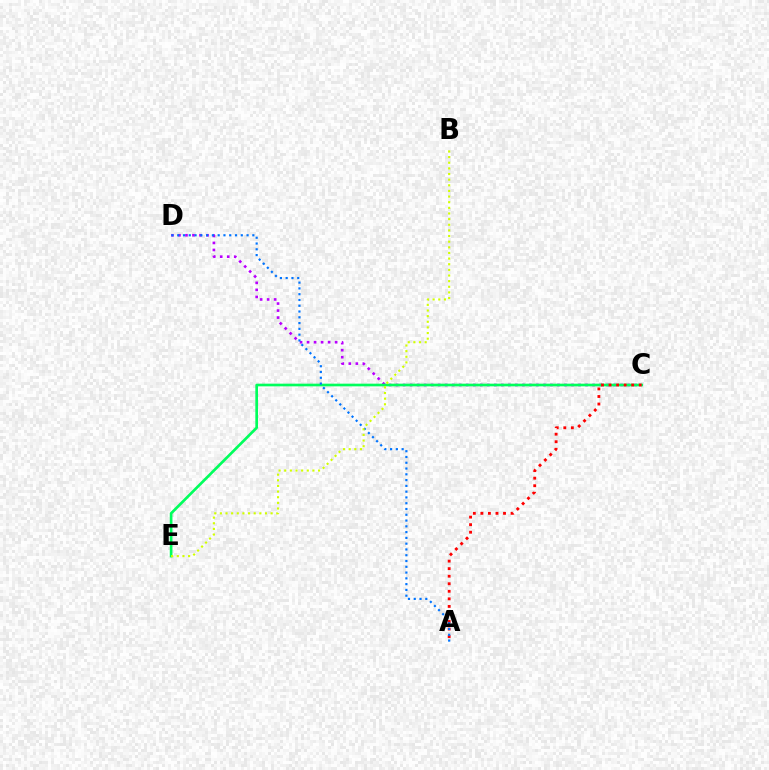{('C', 'D'): [{'color': '#b900ff', 'line_style': 'dotted', 'thickness': 1.91}], ('C', 'E'): [{'color': '#00ff5c', 'line_style': 'solid', 'thickness': 1.93}], ('A', 'C'): [{'color': '#ff0000', 'line_style': 'dotted', 'thickness': 2.05}], ('A', 'D'): [{'color': '#0074ff', 'line_style': 'dotted', 'thickness': 1.57}], ('B', 'E'): [{'color': '#d1ff00', 'line_style': 'dotted', 'thickness': 1.53}]}